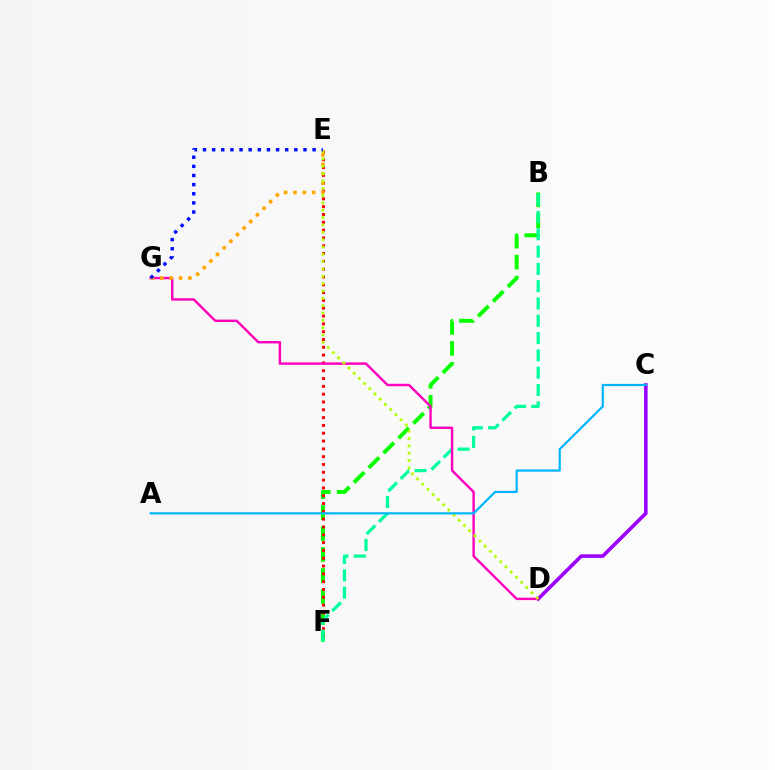{('B', 'F'): [{'color': '#08ff00', 'line_style': 'dashed', 'thickness': 2.85}, {'color': '#00ff9d', 'line_style': 'dashed', 'thickness': 2.35}], ('E', 'F'): [{'color': '#ff0000', 'line_style': 'dotted', 'thickness': 2.12}], ('C', 'D'): [{'color': '#9b00ff', 'line_style': 'solid', 'thickness': 2.58}], ('D', 'G'): [{'color': '#ff00bd', 'line_style': 'solid', 'thickness': 1.74}], ('E', 'G'): [{'color': '#ffa500', 'line_style': 'dotted', 'thickness': 2.54}, {'color': '#0010ff', 'line_style': 'dotted', 'thickness': 2.48}], ('D', 'E'): [{'color': '#b3ff00', 'line_style': 'dotted', 'thickness': 1.99}], ('A', 'C'): [{'color': '#00b5ff', 'line_style': 'solid', 'thickness': 1.59}]}